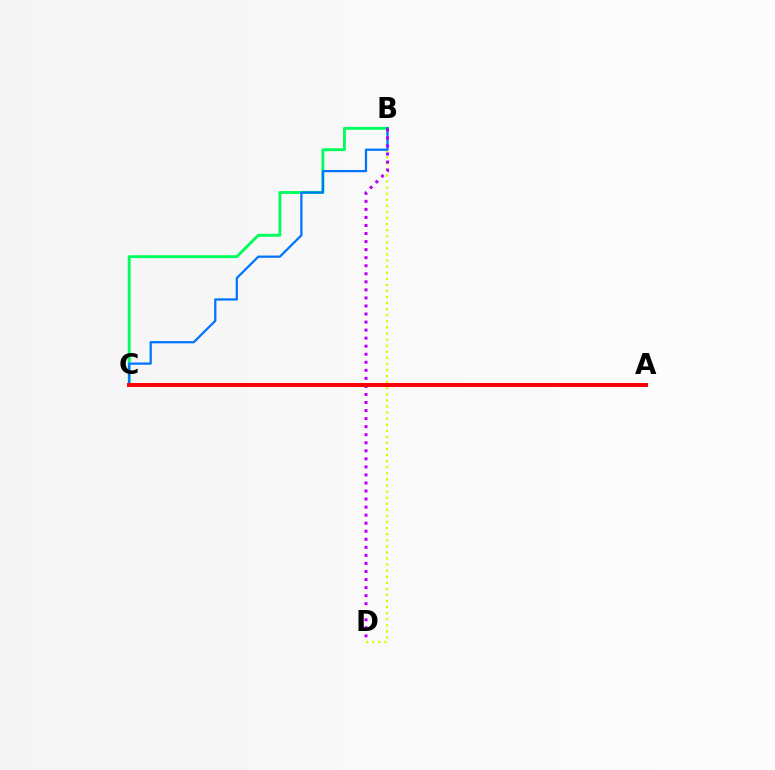{('B', 'C'): [{'color': '#00ff5c', 'line_style': 'solid', 'thickness': 2.08}, {'color': '#0074ff', 'line_style': 'solid', 'thickness': 1.62}], ('B', 'D'): [{'color': '#d1ff00', 'line_style': 'dotted', 'thickness': 1.65}, {'color': '#b900ff', 'line_style': 'dotted', 'thickness': 2.19}], ('A', 'C'): [{'color': '#ff0000', 'line_style': 'solid', 'thickness': 2.86}]}